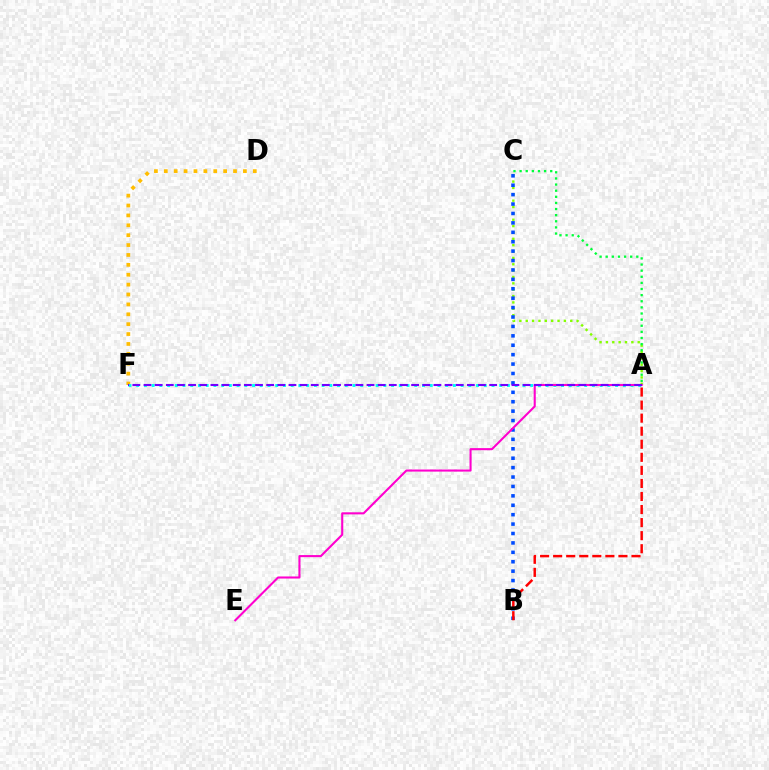{('A', 'C'): [{'color': '#84ff00', 'line_style': 'dotted', 'thickness': 1.73}, {'color': '#00ff39', 'line_style': 'dotted', 'thickness': 1.66}], ('D', 'F'): [{'color': '#ffbd00', 'line_style': 'dotted', 'thickness': 2.69}], ('B', 'C'): [{'color': '#004bff', 'line_style': 'dotted', 'thickness': 2.56}], ('A', 'F'): [{'color': '#00fff6', 'line_style': 'dotted', 'thickness': 2.1}, {'color': '#7200ff', 'line_style': 'dashed', 'thickness': 1.51}], ('A', 'B'): [{'color': '#ff0000', 'line_style': 'dashed', 'thickness': 1.77}], ('A', 'E'): [{'color': '#ff00cf', 'line_style': 'solid', 'thickness': 1.51}]}